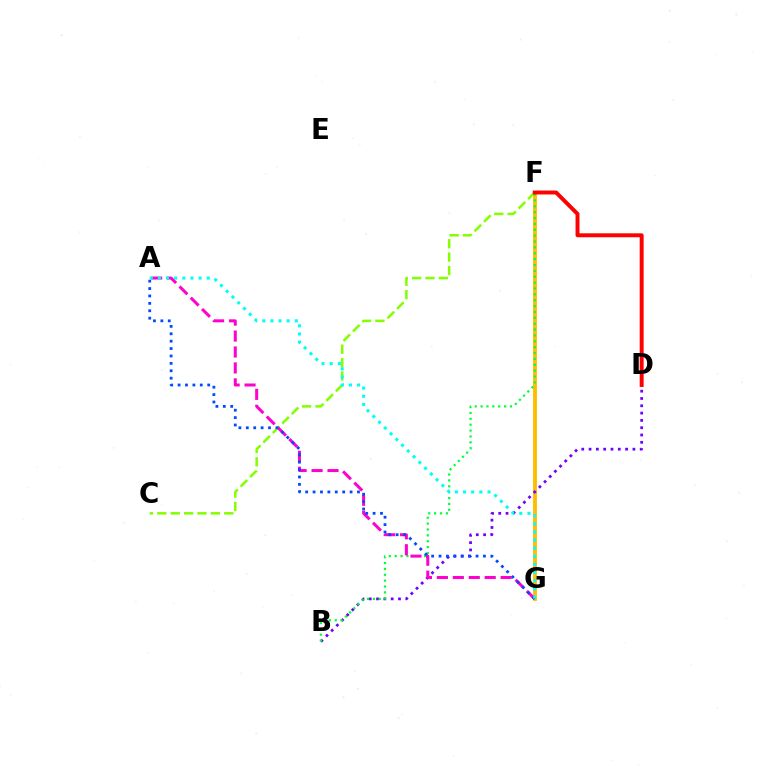{('C', 'F'): [{'color': '#84ff00', 'line_style': 'dashed', 'thickness': 1.82}], ('F', 'G'): [{'color': '#ffbd00', 'line_style': 'solid', 'thickness': 2.76}], ('B', 'D'): [{'color': '#7200ff', 'line_style': 'dotted', 'thickness': 1.99}], ('B', 'F'): [{'color': '#00ff39', 'line_style': 'dotted', 'thickness': 1.6}], ('A', 'G'): [{'color': '#ff00cf', 'line_style': 'dashed', 'thickness': 2.17}, {'color': '#004bff', 'line_style': 'dotted', 'thickness': 2.01}, {'color': '#00fff6', 'line_style': 'dotted', 'thickness': 2.21}], ('D', 'F'): [{'color': '#ff0000', 'line_style': 'solid', 'thickness': 2.84}]}